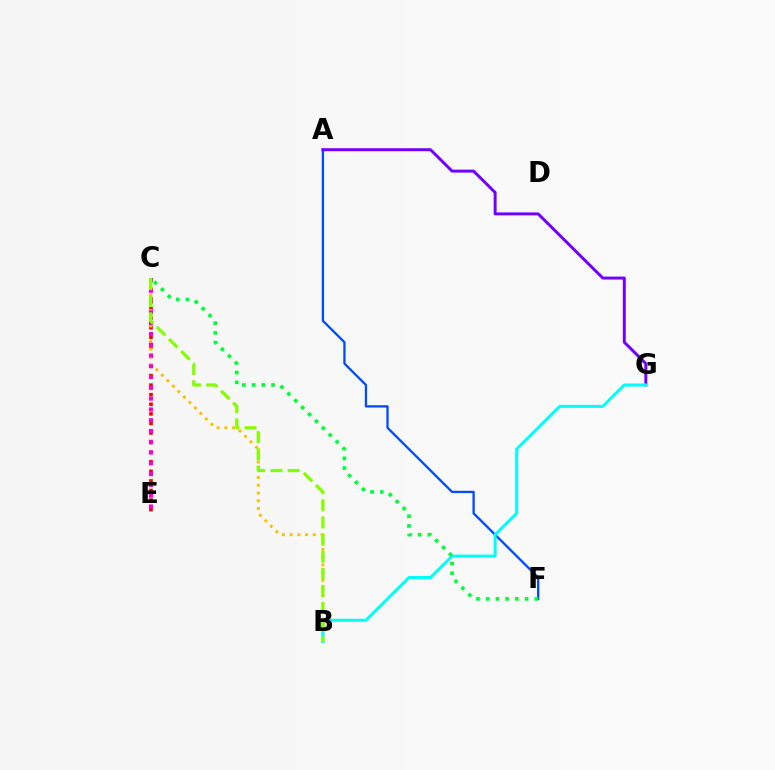{('A', 'F'): [{'color': '#004bff', 'line_style': 'solid', 'thickness': 1.66}], ('C', 'E'): [{'color': '#ff0000', 'line_style': 'dotted', 'thickness': 2.6}, {'color': '#ff00cf', 'line_style': 'dotted', 'thickness': 2.93}], ('B', 'C'): [{'color': '#ffbd00', 'line_style': 'dotted', 'thickness': 2.1}, {'color': '#84ff00', 'line_style': 'dashed', 'thickness': 2.33}], ('A', 'G'): [{'color': '#7200ff', 'line_style': 'solid', 'thickness': 2.14}], ('B', 'G'): [{'color': '#00fff6', 'line_style': 'solid', 'thickness': 2.17}], ('C', 'F'): [{'color': '#00ff39', 'line_style': 'dotted', 'thickness': 2.64}]}